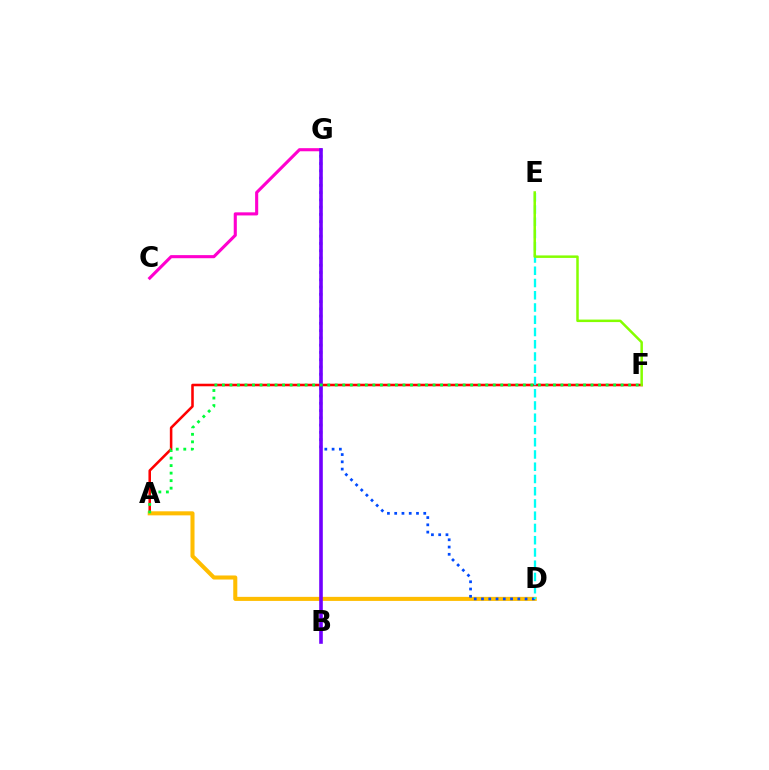{('C', 'G'): [{'color': '#ff00cf', 'line_style': 'solid', 'thickness': 2.23}], ('A', 'F'): [{'color': '#ff0000', 'line_style': 'solid', 'thickness': 1.84}, {'color': '#00ff39', 'line_style': 'dotted', 'thickness': 2.04}], ('A', 'D'): [{'color': '#ffbd00', 'line_style': 'solid', 'thickness': 2.92}], ('D', 'G'): [{'color': '#004bff', 'line_style': 'dotted', 'thickness': 1.97}], ('D', 'E'): [{'color': '#00fff6', 'line_style': 'dashed', 'thickness': 1.66}], ('B', 'G'): [{'color': '#7200ff', 'line_style': 'solid', 'thickness': 2.6}], ('E', 'F'): [{'color': '#84ff00', 'line_style': 'solid', 'thickness': 1.8}]}